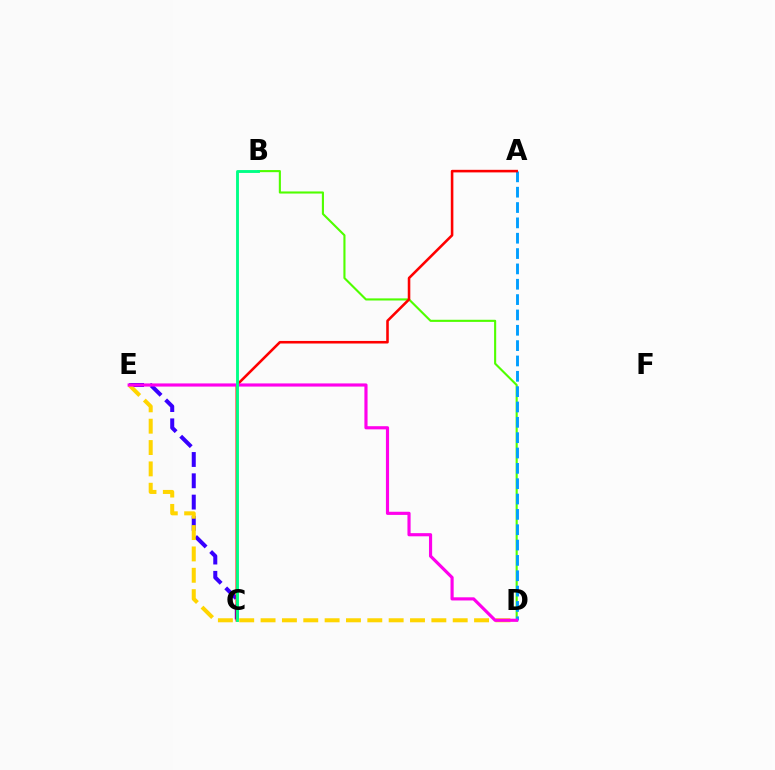{('C', 'E'): [{'color': '#3700ff', 'line_style': 'dashed', 'thickness': 2.89}], ('B', 'D'): [{'color': '#4fff00', 'line_style': 'solid', 'thickness': 1.52}], ('D', 'E'): [{'color': '#ffd500', 'line_style': 'dashed', 'thickness': 2.9}, {'color': '#ff00ed', 'line_style': 'solid', 'thickness': 2.27}], ('A', 'D'): [{'color': '#009eff', 'line_style': 'dashed', 'thickness': 2.08}], ('A', 'C'): [{'color': '#ff0000', 'line_style': 'solid', 'thickness': 1.85}], ('B', 'C'): [{'color': '#00ff86', 'line_style': 'solid', 'thickness': 2.07}]}